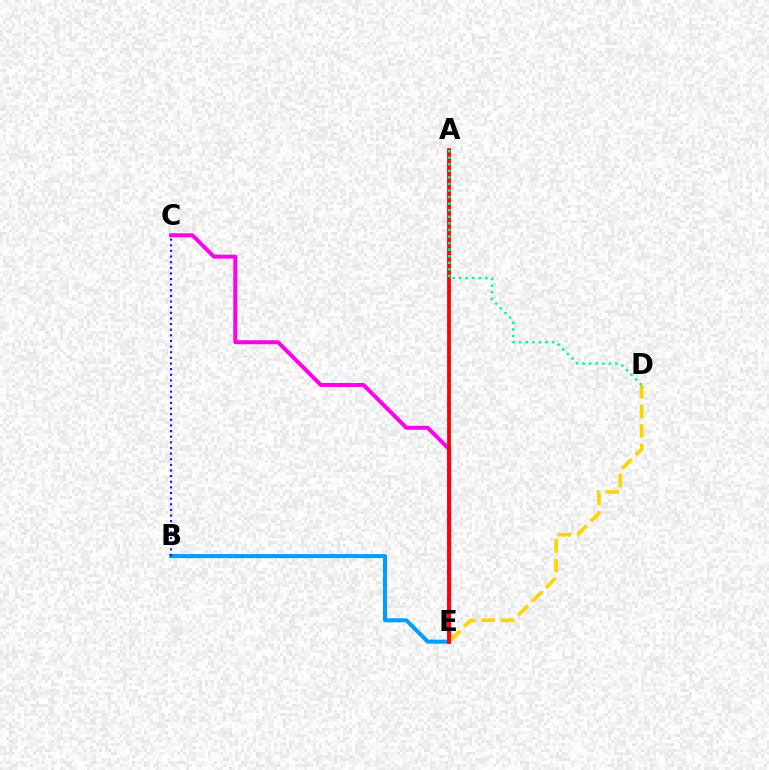{('C', 'E'): [{'color': '#ff00ed', 'line_style': 'solid', 'thickness': 2.86}], ('B', 'E'): [{'color': '#009eff', 'line_style': 'solid', 'thickness': 2.9}], ('A', 'E'): [{'color': '#4fff00', 'line_style': 'dashed', 'thickness': 1.65}, {'color': '#ff0000', 'line_style': 'solid', 'thickness': 2.72}], ('D', 'E'): [{'color': '#ffd500', 'line_style': 'dashed', 'thickness': 2.65}], ('B', 'C'): [{'color': '#3700ff', 'line_style': 'dotted', 'thickness': 1.53}], ('A', 'D'): [{'color': '#00ff86', 'line_style': 'dotted', 'thickness': 1.78}]}